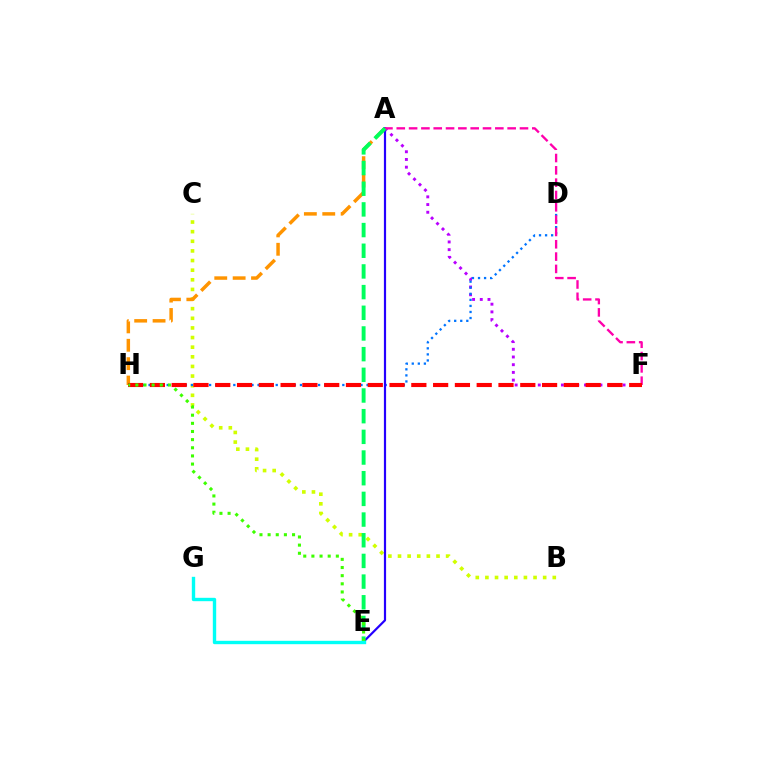{('B', 'C'): [{'color': '#d1ff00', 'line_style': 'dotted', 'thickness': 2.62}], ('A', 'F'): [{'color': '#b900ff', 'line_style': 'dotted', 'thickness': 2.09}, {'color': '#ff00ac', 'line_style': 'dashed', 'thickness': 1.67}], ('A', 'H'): [{'color': '#ff9400', 'line_style': 'dashed', 'thickness': 2.5}], ('D', 'H'): [{'color': '#0074ff', 'line_style': 'dotted', 'thickness': 1.65}], ('A', 'E'): [{'color': '#2500ff', 'line_style': 'solid', 'thickness': 1.58}, {'color': '#00ff5c', 'line_style': 'dashed', 'thickness': 2.81}], ('F', 'H'): [{'color': '#ff0000', 'line_style': 'dashed', 'thickness': 2.96}], ('E', 'H'): [{'color': '#3dff00', 'line_style': 'dotted', 'thickness': 2.21}], ('E', 'G'): [{'color': '#00fff6', 'line_style': 'solid', 'thickness': 2.43}]}